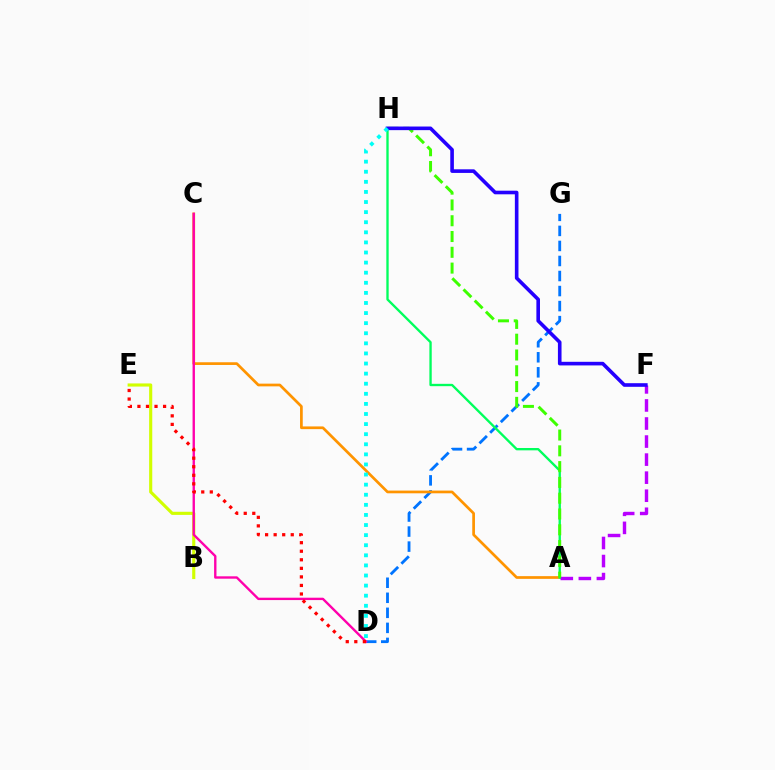{('D', 'G'): [{'color': '#0074ff', 'line_style': 'dashed', 'thickness': 2.04}], ('B', 'E'): [{'color': '#d1ff00', 'line_style': 'solid', 'thickness': 2.25}], ('A', 'C'): [{'color': '#ff9400', 'line_style': 'solid', 'thickness': 1.95}], ('A', 'F'): [{'color': '#b900ff', 'line_style': 'dashed', 'thickness': 2.45}], ('C', 'D'): [{'color': '#ff00ac', 'line_style': 'solid', 'thickness': 1.71}], ('A', 'H'): [{'color': '#00ff5c', 'line_style': 'solid', 'thickness': 1.69}, {'color': '#3dff00', 'line_style': 'dashed', 'thickness': 2.15}], ('F', 'H'): [{'color': '#2500ff', 'line_style': 'solid', 'thickness': 2.6}], ('D', 'H'): [{'color': '#00fff6', 'line_style': 'dotted', 'thickness': 2.74}], ('D', 'E'): [{'color': '#ff0000', 'line_style': 'dotted', 'thickness': 2.32}]}